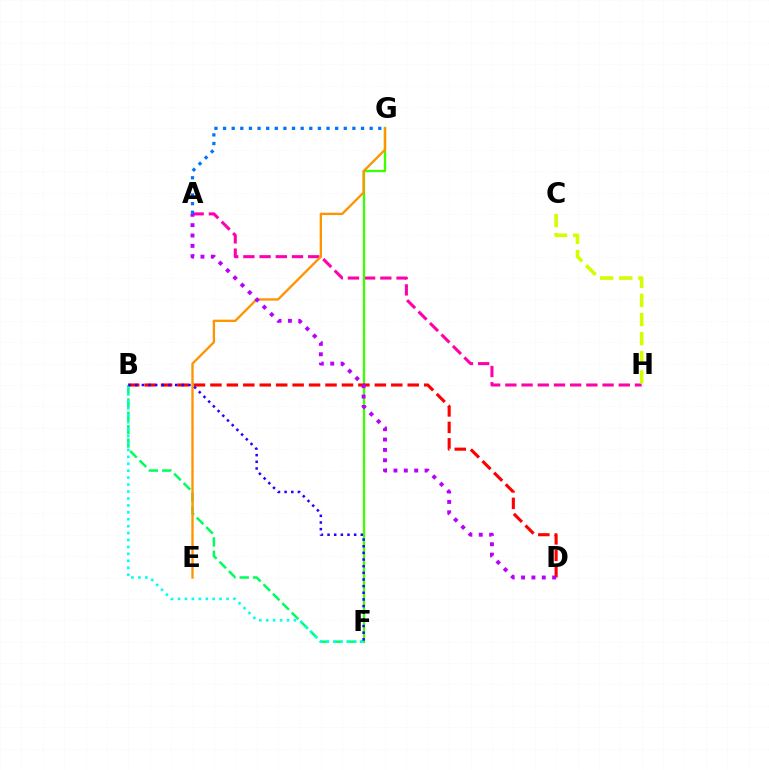{('A', 'H'): [{'color': '#ff00ac', 'line_style': 'dashed', 'thickness': 2.2}], ('F', 'G'): [{'color': '#3dff00', 'line_style': 'solid', 'thickness': 1.67}], ('B', 'F'): [{'color': '#00ff5c', 'line_style': 'dashed', 'thickness': 1.81}, {'color': '#00fff6', 'line_style': 'dotted', 'thickness': 1.88}, {'color': '#2500ff', 'line_style': 'dotted', 'thickness': 1.81}], ('A', 'G'): [{'color': '#0074ff', 'line_style': 'dotted', 'thickness': 2.34}], ('E', 'G'): [{'color': '#ff9400', 'line_style': 'solid', 'thickness': 1.68}], ('B', 'D'): [{'color': '#ff0000', 'line_style': 'dashed', 'thickness': 2.23}], ('A', 'D'): [{'color': '#b900ff', 'line_style': 'dotted', 'thickness': 2.82}], ('C', 'H'): [{'color': '#d1ff00', 'line_style': 'dashed', 'thickness': 2.6}]}